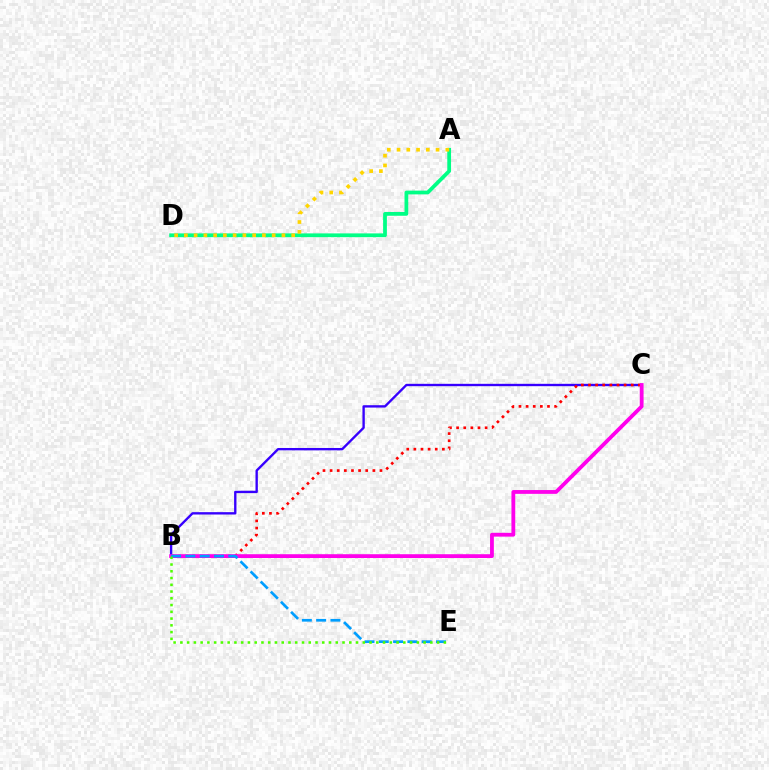{('B', 'C'): [{'color': '#3700ff', 'line_style': 'solid', 'thickness': 1.7}, {'color': '#ff0000', 'line_style': 'dotted', 'thickness': 1.94}, {'color': '#ff00ed', 'line_style': 'solid', 'thickness': 2.74}], ('A', 'D'): [{'color': '#00ff86', 'line_style': 'solid', 'thickness': 2.71}, {'color': '#ffd500', 'line_style': 'dotted', 'thickness': 2.65}], ('B', 'E'): [{'color': '#009eff', 'line_style': 'dashed', 'thickness': 1.94}, {'color': '#4fff00', 'line_style': 'dotted', 'thickness': 1.84}]}